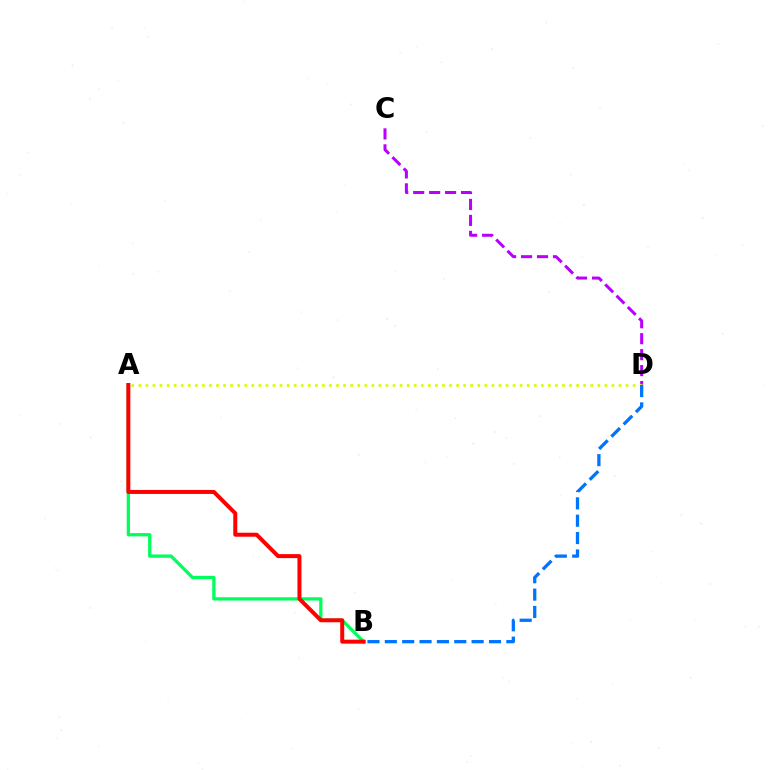{('A', 'B'): [{'color': '#00ff5c', 'line_style': 'solid', 'thickness': 2.36}, {'color': '#ff0000', 'line_style': 'solid', 'thickness': 2.88}], ('C', 'D'): [{'color': '#b900ff', 'line_style': 'dashed', 'thickness': 2.17}], ('A', 'D'): [{'color': '#d1ff00', 'line_style': 'dotted', 'thickness': 1.92}], ('B', 'D'): [{'color': '#0074ff', 'line_style': 'dashed', 'thickness': 2.36}]}